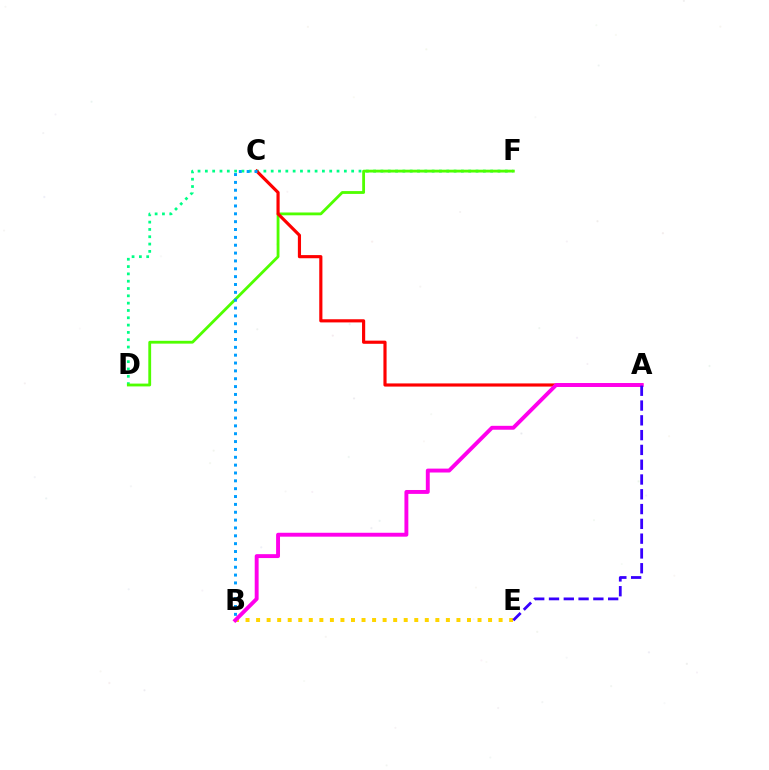{('D', 'F'): [{'color': '#00ff86', 'line_style': 'dotted', 'thickness': 1.99}, {'color': '#4fff00', 'line_style': 'solid', 'thickness': 2.03}], ('B', 'E'): [{'color': '#ffd500', 'line_style': 'dotted', 'thickness': 2.87}], ('A', 'C'): [{'color': '#ff0000', 'line_style': 'solid', 'thickness': 2.27}], ('A', 'B'): [{'color': '#ff00ed', 'line_style': 'solid', 'thickness': 2.81}], ('A', 'E'): [{'color': '#3700ff', 'line_style': 'dashed', 'thickness': 2.01}], ('B', 'C'): [{'color': '#009eff', 'line_style': 'dotted', 'thickness': 2.13}]}